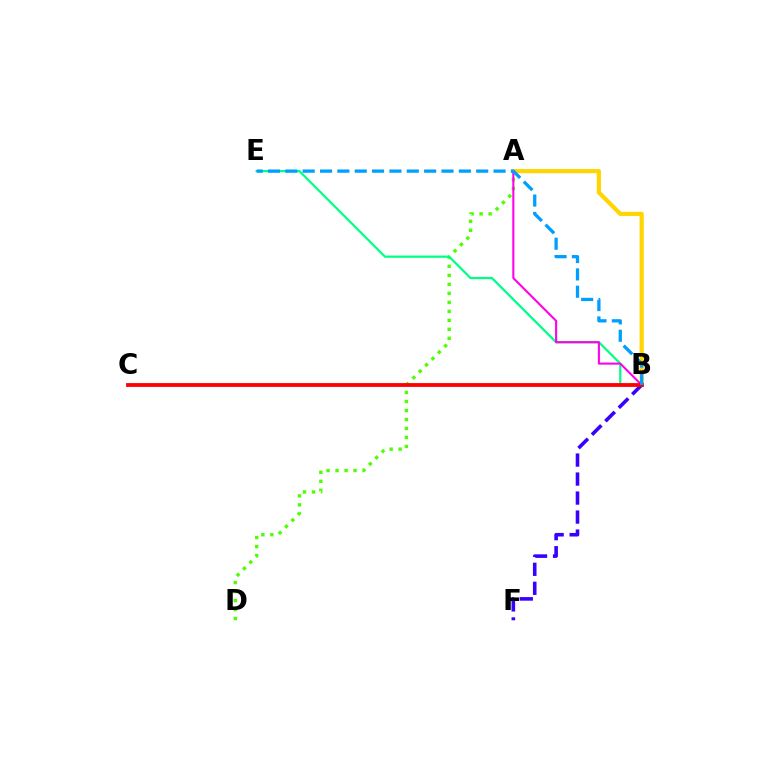{('A', 'B'): [{'color': '#ffd500', 'line_style': 'solid', 'thickness': 3.0}, {'color': '#ff00ed', 'line_style': 'solid', 'thickness': 1.5}], ('A', 'D'): [{'color': '#4fff00', 'line_style': 'dotted', 'thickness': 2.44}], ('B', 'F'): [{'color': '#3700ff', 'line_style': 'dashed', 'thickness': 2.58}], ('B', 'E'): [{'color': '#00ff86', 'line_style': 'solid', 'thickness': 1.61}, {'color': '#009eff', 'line_style': 'dashed', 'thickness': 2.36}], ('B', 'C'): [{'color': '#ff0000', 'line_style': 'solid', 'thickness': 2.74}]}